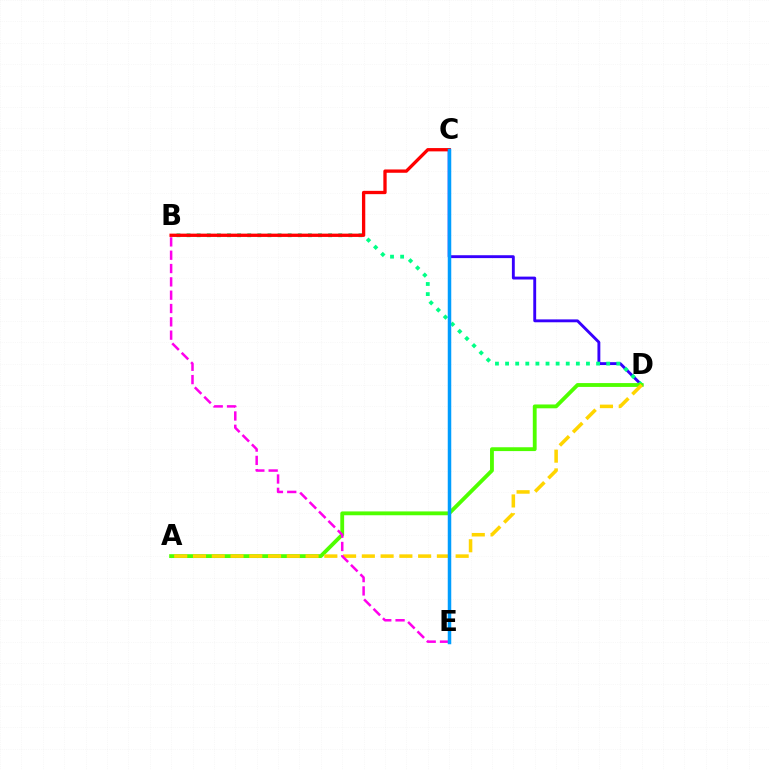{('C', 'D'): [{'color': '#3700ff', 'line_style': 'solid', 'thickness': 2.07}], ('B', 'D'): [{'color': '#00ff86', 'line_style': 'dotted', 'thickness': 2.75}], ('A', 'D'): [{'color': '#4fff00', 'line_style': 'solid', 'thickness': 2.76}, {'color': '#ffd500', 'line_style': 'dashed', 'thickness': 2.55}], ('B', 'E'): [{'color': '#ff00ed', 'line_style': 'dashed', 'thickness': 1.81}], ('B', 'C'): [{'color': '#ff0000', 'line_style': 'solid', 'thickness': 2.38}], ('C', 'E'): [{'color': '#009eff', 'line_style': 'solid', 'thickness': 2.52}]}